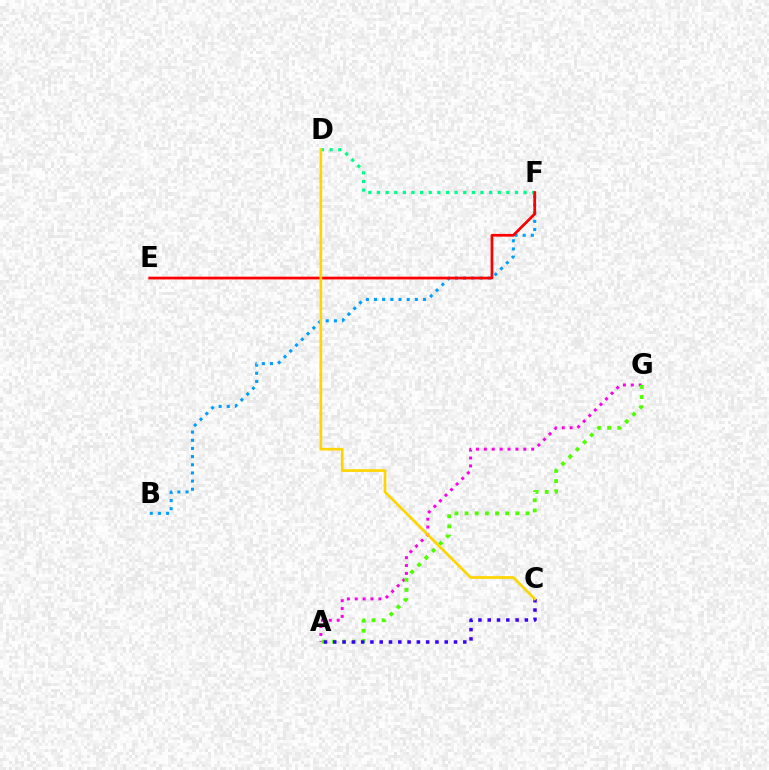{('D', 'F'): [{'color': '#00ff86', 'line_style': 'dotted', 'thickness': 2.34}], ('A', 'G'): [{'color': '#ff00ed', 'line_style': 'dotted', 'thickness': 2.14}, {'color': '#4fff00', 'line_style': 'dotted', 'thickness': 2.76}], ('B', 'F'): [{'color': '#009eff', 'line_style': 'dotted', 'thickness': 2.22}], ('A', 'C'): [{'color': '#3700ff', 'line_style': 'dotted', 'thickness': 2.52}], ('E', 'F'): [{'color': '#ff0000', 'line_style': 'solid', 'thickness': 1.97}], ('C', 'D'): [{'color': '#ffd500', 'line_style': 'solid', 'thickness': 1.93}]}